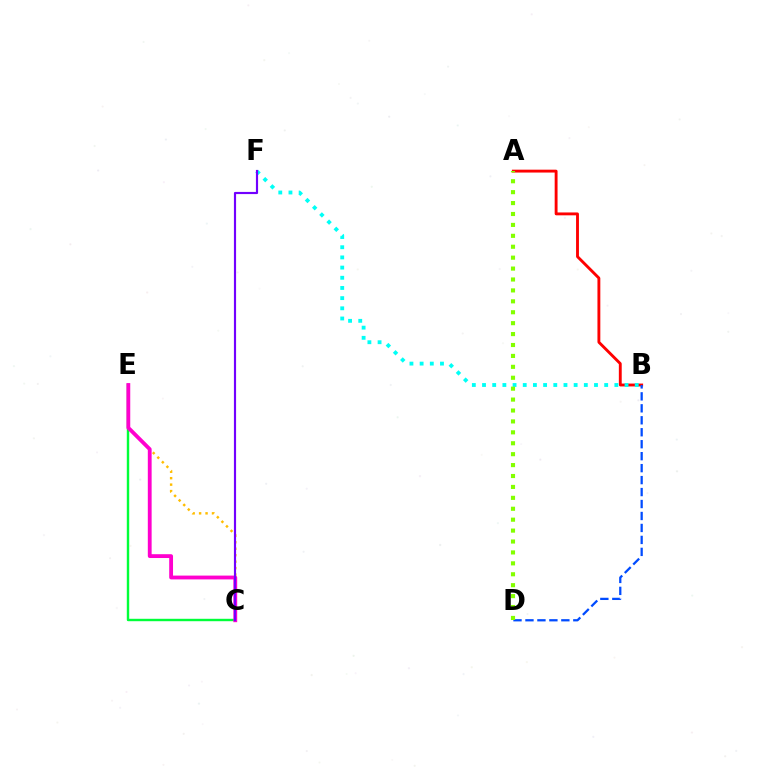{('A', 'B'): [{'color': '#ff0000', 'line_style': 'solid', 'thickness': 2.07}], ('C', 'E'): [{'color': '#00ff39', 'line_style': 'solid', 'thickness': 1.74}, {'color': '#ffbd00', 'line_style': 'dotted', 'thickness': 1.75}, {'color': '#ff00cf', 'line_style': 'solid', 'thickness': 2.75}], ('B', 'D'): [{'color': '#004bff', 'line_style': 'dashed', 'thickness': 1.63}], ('B', 'F'): [{'color': '#00fff6', 'line_style': 'dotted', 'thickness': 2.77}], ('A', 'D'): [{'color': '#84ff00', 'line_style': 'dotted', 'thickness': 2.97}], ('C', 'F'): [{'color': '#7200ff', 'line_style': 'solid', 'thickness': 1.56}]}